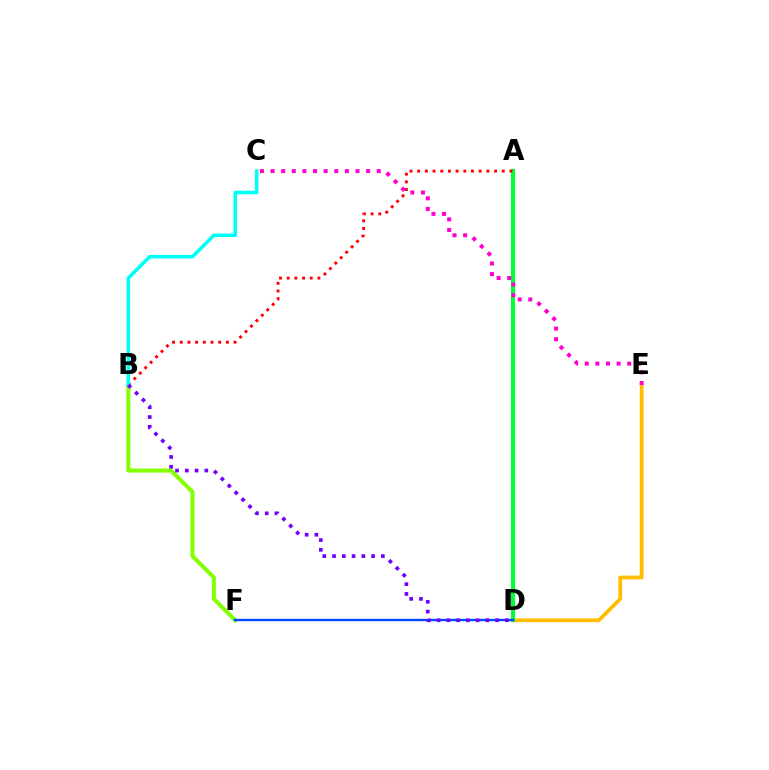{('D', 'E'): [{'color': '#ffbd00', 'line_style': 'solid', 'thickness': 2.71}], ('A', 'D'): [{'color': '#00ff39', 'line_style': 'solid', 'thickness': 2.98}], ('A', 'B'): [{'color': '#ff0000', 'line_style': 'dotted', 'thickness': 2.09}], ('C', 'E'): [{'color': '#ff00cf', 'line_style': 'dotted', 'thickness': 2.88}], ('B', 'F'): [{'color': '#84ff00', 'line_style': 'solid', 'thickness': 2.9}], ('D', 'F'): [{'color': '#004bff', 'line_style': 'solid', 'thickness': 1.73}], ('B', 'C'): [{'color': '#00fff6', 'line_style': 'solid', 'thickness': 2.56}], ('B', 'D'): [{'color': '#7200ff', 'line_style': 'dotted', 'thickness': 2.65}]}